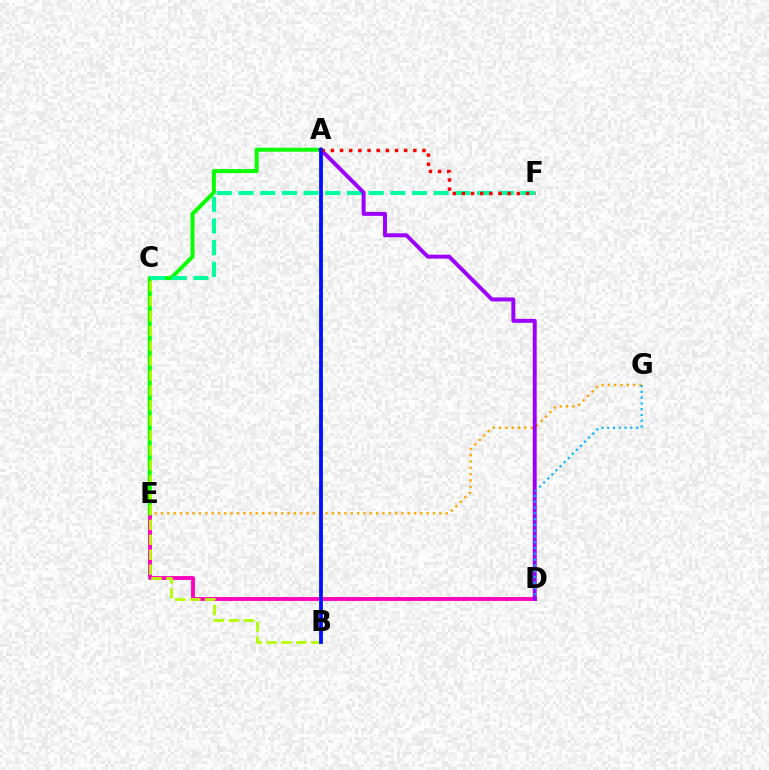{('E', 'G'): [{'color': '#ffa500', 'line_style': 'dotted', 'thickness': 1.72}], ('D', 'E'): [{'color': '#ff00bd', 'line_style': 'solid', 'thickness': 2.77}], ('A', 'E'): [{'color': '#08ff00', 'line_style': 'solid', 'thickness': 2.87}], ('C', 'F'): [{'color': '#00ff9d', 'line_style': 'dashed', 'thickness': 2.95}], ('A', 'D'): [{'color': '#9b00ff', 'line_style': 'solid', 'thickness': 2.83}], ('B', 'C'): [{'color': '#b3ff00', 'line_style': 'dashed', 'thickness': 2.03}], ('D', 'G'): [{'color': '#00b5ff', 'line_style': 'dotted', 'thickness': 1.57}], ('A', 'F'): [{'color': '#ff0000', 'line_style': 'dotted', 'thickness': 2.49}], ('A', 'B'): [{'color': '#0010ff', 'line_style': 'solid', 'thickness': 2.72}]}